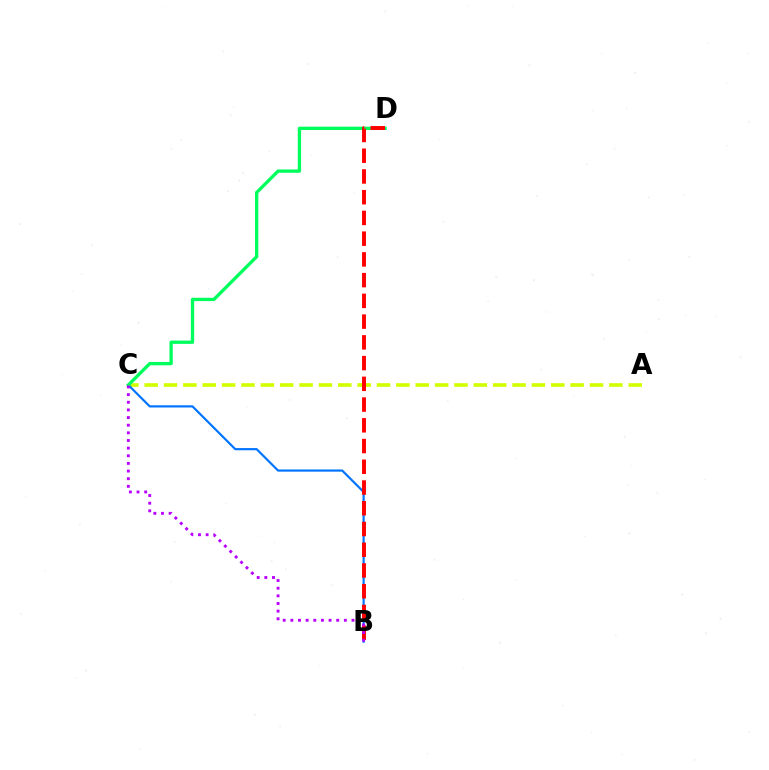{('A', 'C'): [{'color': '#d1ff00', 'line_style': 'dashed', 'thickness': 2.63}], ('B', 'C'): [{'color': '#0074ff', 'line_style': 'solid', 'thickness': 1.57}, {'color': '#b900ff', 'line_style': 'dotted', 'thickness': 2.08}], ('C', 'D'): [{'color': '#00ff5c', 'line_style': 'solid', 'thickness': 2.39}], ('B', 'D'): [{'color': '#ff0000', 'line_style': 'dashed', 'thickness': 2.82}]}